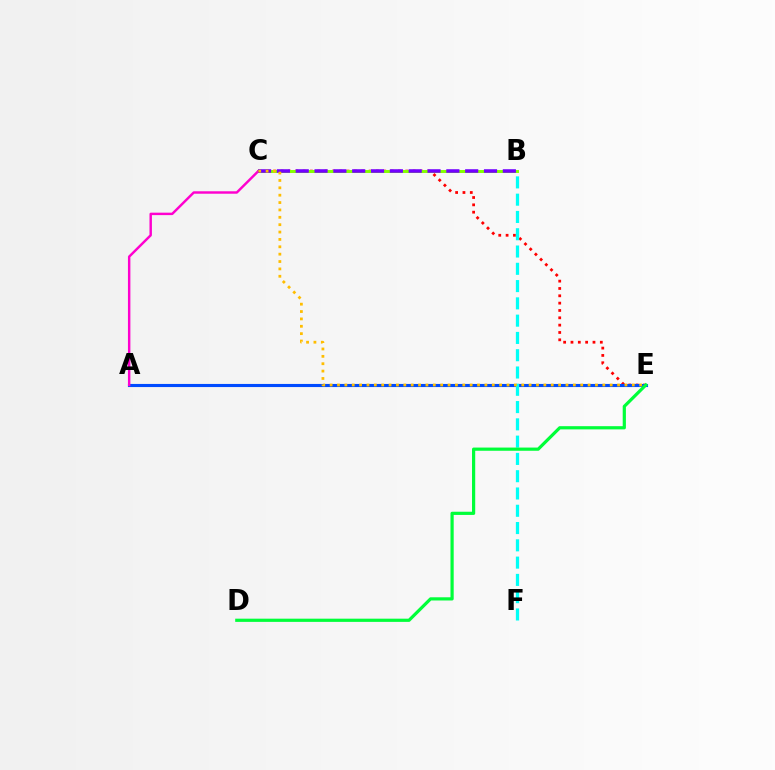{('C', 'E'): [{'color': '#ff0000', 'line_style': 'dotted', 'thickness': 1.99}, {'color': '#ffbd00', 'line_style': 'dotted', 'thickness': 2.0}], ('A', 'E'): [{'color': '#004bff', 'line_style': 'solid', 'thickness': 2.24}], ('B', 'C'): [{'color': '#84ff00', 'line_style': 'solid', 'thickness': 2.13}, {'color': '#7200ff', 'line_style': 'dashed', 'thickness': 2.56}], ('A', 'C'): [{'color': '#ff00cf', 'line_style': 'solid', 'thickness': 1.76}], ('B', 'F'): [{'color': '#00fff6', 'line_style': 'dashed', 'thickness': 2.35}], ('D', 'E'): [{'color': '#00ff39', 'line_style': 'solid', 'thickness': 2.3}]}